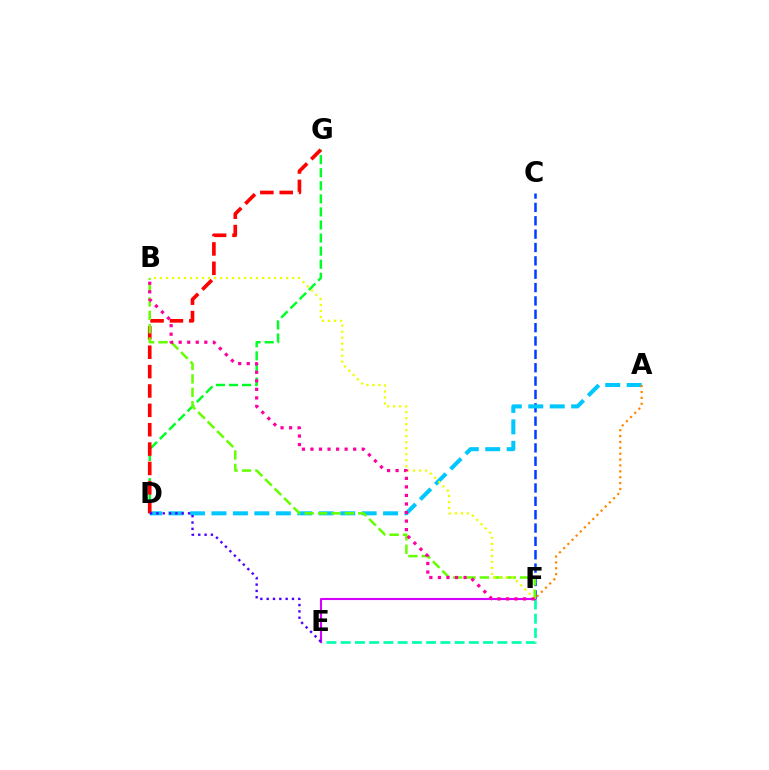{('C', 'F'): [{'color': '#003fff', 'line_style': 'dashed', 'thickness': 1.81}], ('A', 'D'): [{'color': '#00c7ff', 'line_style': 'dashed', 'thickness': 2.91}], ('A', 'F'): [{'color': '#ff8800', 'line_style': 'dotted', 'thickness': 1.6}], ('D', 'G'): [{'color': '#00ff27', 'line_style': 'dashed', 'thickness': 1.78}, {'color': '#ff0000', 'line_style': 'dashed', 'thickness': 2.63}], ('E', 'F'): [{'color': '#00ffaf', 'line_style': 'dashed', 'thickness': 1.93}, {'color': '#d600ff', 'line_style': 'solid', 'thickness': 1.52}], ('B', 'F'): [{'color': '#66ff00', 'line_style': 'dashed', 'thickness': 1.82}, {'color': '#eeff00', 'line_style': 'dotted', 'thickness': 1.63}, {'color': '#ff00a0', 'line_style': 'dotted', 'thickness': 2.32}], ('D', 'E'): [{'color': '#4f00ff', 'line_style': 'dotted', 'thickness': 1.72}]}